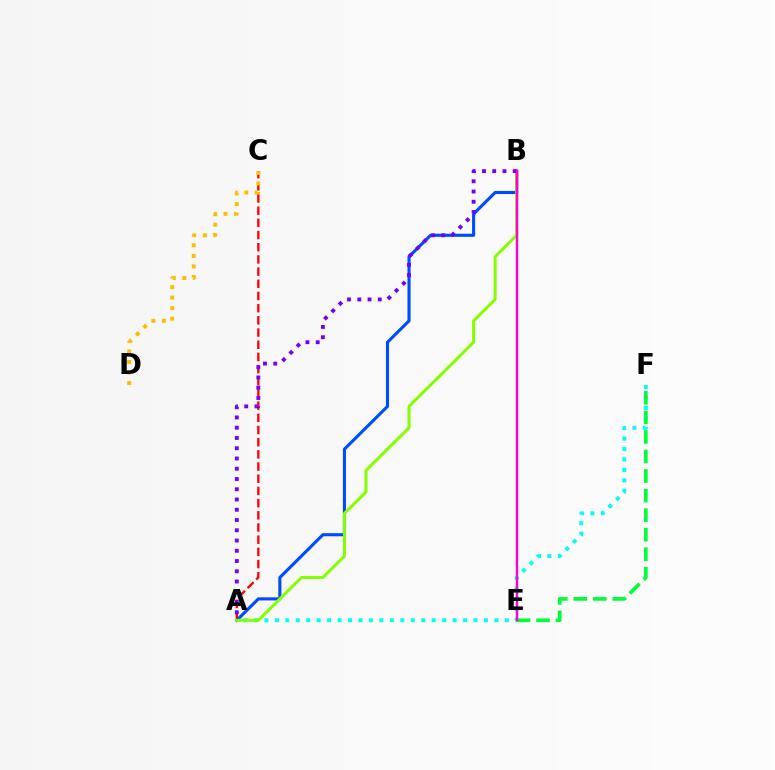{('A', 'F'): [{'color': '#00fff6', 'line_style': 'dotted', 'thickness': 2.84}], ('E', 'F'): [{'color': '#00ff39', 'line_style': 'dashed', 'thickness': 2.65}], ('A', 'C'): [{'color': '#ff0000', 'line_style': 'dashed', 'thickness': 1.66}], ('C', 'D'): [{'color': '#ffbd00', 'line_style': 'dotted', 'thickness': 2.86}], ('A', 'B'): [{'color': '#004bff', 'line_style': 'solid', 'thickness': 2.24}, {'color': '#84ff00', 'line_style': 'solid', 'thickness': 2.16}, {'color': '#7200ff', 'line_style': 'dotted', 'thickness': 2.79}], ('B', 'E'): [{'color': '#ff00cf', 'line_style': 'solid', 'thickness': 1.76}]}